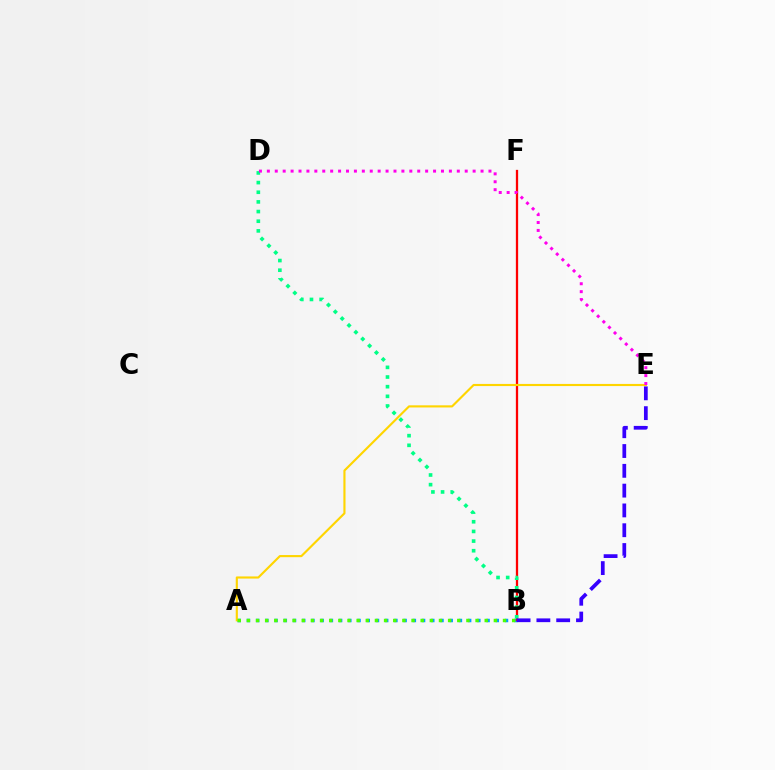{('A', 'B'): [{'color': '#009eff', 'line_style': 'dotted', 'thickness': 2.5}, {'color': '#4fff00', 'line_style': 'dotted', 'thickness': 2.49}], ('B', 'F'): [{'color': '#ff0000', 'line_style': 'solid', 'thickness': 1.64}], ('A', 'E'): [{'color': '#ffd500', 'line_style': 'solid', 'thickness': 1.54}], ('B', 'D'): [{'color': '#00ff86', 'line_style': 'dotted', 'thickness': 2.62}], ('B', 'E'): [{'color': '#3700ff', 'line_style': 'dashed', 'thickness': 2.69}], ('D', 'E'): [{'color': '#ff00ed', 'line_style': 'dotted', 'thickness': 2.15}]}